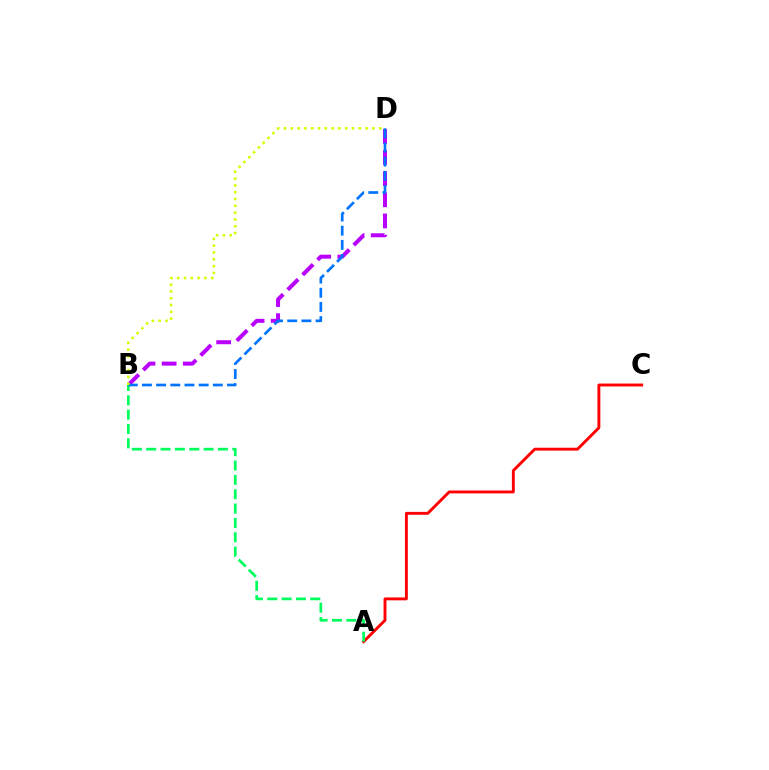{('A', 'C'): [{'color': '#ff0000', 'line_style': 'solid', 'thickness': 2.08}], ('A', 'B'): [{'color': '#00ff5c', 'line_style': 'dashed', 'thickness': 1.95}], ('B', 'D'): [{'color': '#b900ff', 'line_style': 'dashed', 'thickness': 2.87}, {'color': '#0074ff', 'line_style': 'dashed', 'thickness': 1.93}, {'color': '#d1ff00', 'line_style': 'dotted', 'thickness': 1.85}]}